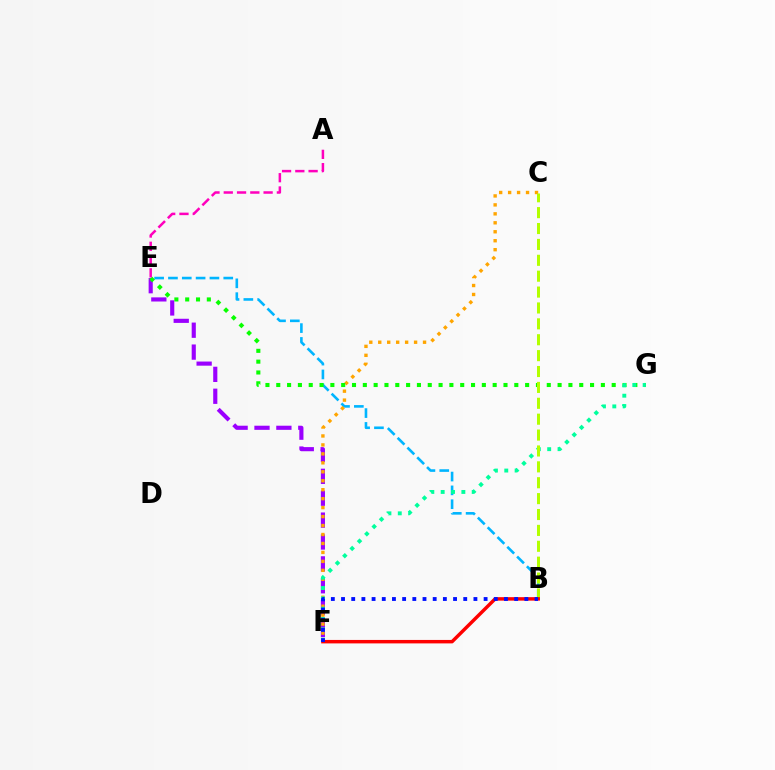{('B', 'E'): [{'color': '#00b5ff', 'line_style': 'dashed', 'thickness': 1.88}], ('E', 'F'): [{'color': '#9b00ff', 'line_style': 'dashed', 'thickness': 2.97}], ('C', 'F'): [{'color': '#ffa500', 'line_style': 'dotted', 'thickness': 2.43}], ('E', 'G'): [{'color': '#08ff00', 'line_style': 'dotted', 'thickness': 2.94}], ('F', 'G'): [{'color': '#00ff9d', 'line_style': 'dotted', 'thickness': 2.81}], ('B', 'C'): [{'color': '#b3ff00', 'line_style': 'dashed', 'thickness': 2.16}], ('B', 'F'): [{'color': '#ff0000', 'line_style': 'solid', 'thickness': 2.49}, {'color': '#0010ff', 'line_style': 'dotted', 'thickness': 2.77}], ('A', 'E'): [{'color': '#ff00bd', 'line_style': 'dashed', 'thickness': 1.8}]}